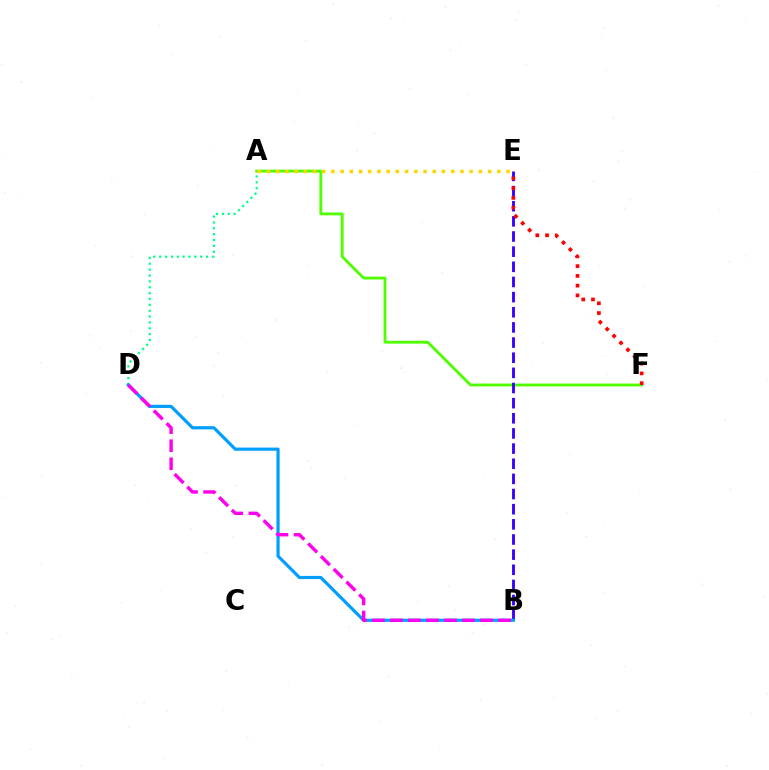{('A', 'D'): [{'color': '#00ff86', 'line_style': 'dotted', 'thickness': 1.59}], ('A', 'F'): [{'color': '#4fff00', 'line_style': 'solid', 'thickness': 2.05}], ('A', 'E'): [{'color': '#ffd500', 'line_style': 'dotted', 'thickness': 2.5}], ('B', 'E'): [{'color': '#3700ff', 'line_style': 'dashed', 'thickness': 2.06}], ('E', 'F'): [{'color': '#ff0000', 'line_style': 'dotted', 'thickness': 2.65}], ('B', 'D'): [{'color': '#009eff', 'line_style': 'solid', 'thickness': 2.28}, {'color': '#ff00ed', 'line_style': 'dashed', 'thickness': 2.45}]}